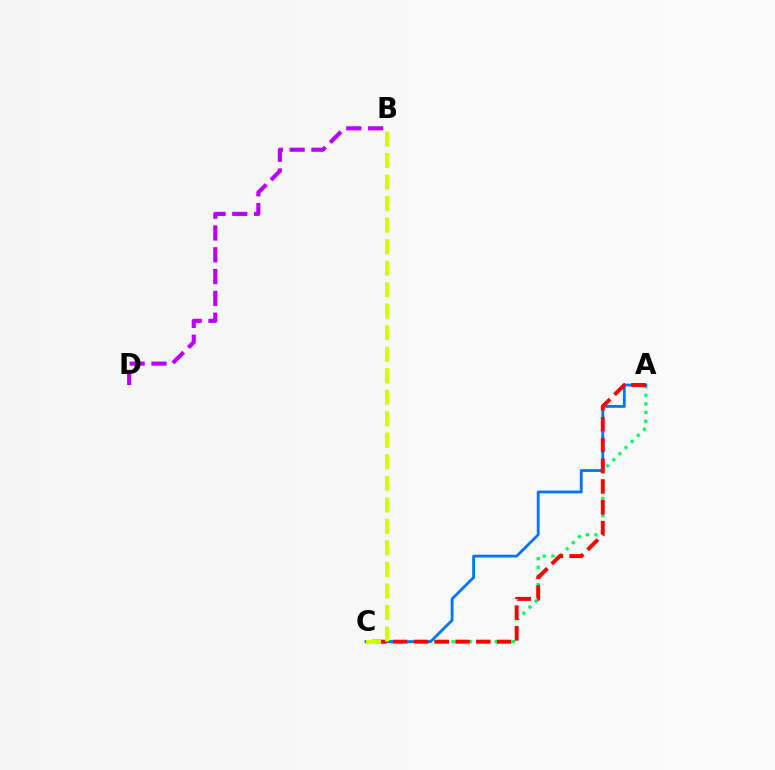{('A', 'C'): [{'color': '#00ff5c', 'line_style': 'dotted', 'thickness': 2.35}, {'color': '#0074ff', 'line_style': 'solid', 'thickness': 2.02}, {'color': '#ff0000', 'line_style': 'dashed', 'thickness': 2.82}], ('B', 'D'): [{'color': '#b900ff', 'line_style': 'dashed', 'thickness': 2.96}], ('B', 'C'): [{'color': '#d1ff00', 'line_style': 'dashed', 'thickness': 2.92}]}